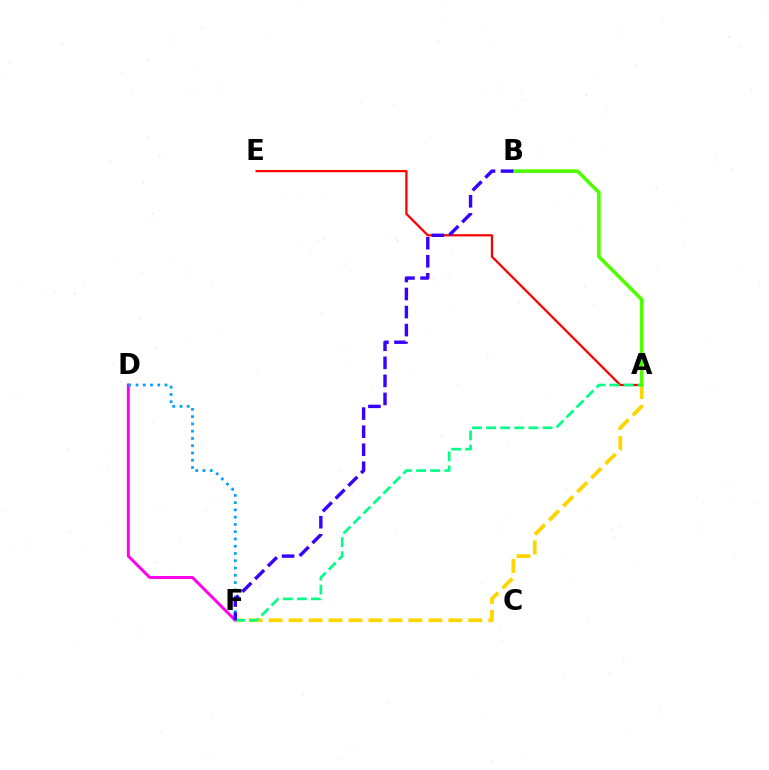{('D', 'F'): [{'color': '#ff00ed', 'line_style': 'solid', 'thickness': 2.12}, {'color': '#009eff', 'line_style': 'dotted', 'thickness': 1.97}], ('A', 'F'): [{'color': '#ffd500', 'line_style': 'dashed', 'thickness': 2.71}, {'color': '#00ff86', 'line_style': 'dashed', 'thickness': 1.92}], ('A', 'E'): [{'color': '#ff0000', 'line_style': 'solid', 'thickness': 1.62}], ('A', 'B'): [{'color': '#4fff00', 'line_style': 'solid', 'thickness': 2.58}], ('B', 'F'): [{'color': '#3700ff', 'line_style': 'dashed', 'thickness': 2.45}]}